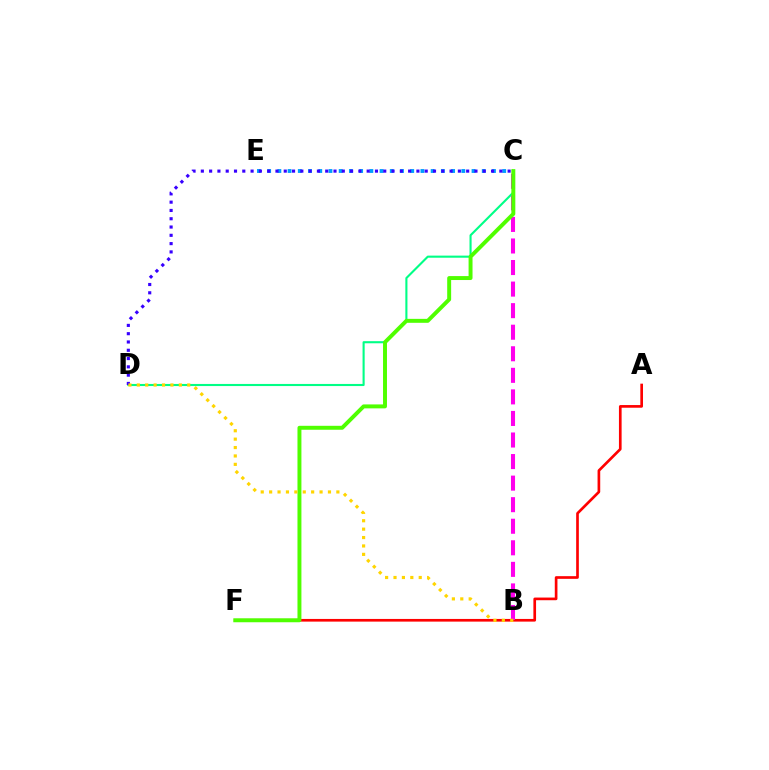{('C', 'D'): [{'color': '#00ff86', 'line_style': 'solid', 'thickness': 1.52}, {'color': '#3700ff', 'line_style': 'dotted', 'thickness': 2.25}], ('C', 'E'): [{'color': '#009eff', 'line_style': 'dotted', 'thickness': 2.78}], ('A', 'F'): [{'color': '#ff0000', 'line_style': 'solid', 'thickness': 1.92}], ('B', 'C'): [{'color': '#ff00ed', 'line_style': 'dashed', 'thickness': 2.93}], ('C', 'F'): [{'color': '#4fff00', 'line_style': 'solid', 'thickness': 2.84}], ('B', 'D'): [{'color': '#ffd500', 'line_style': 'dotted', 'thickness': 2.28}]}